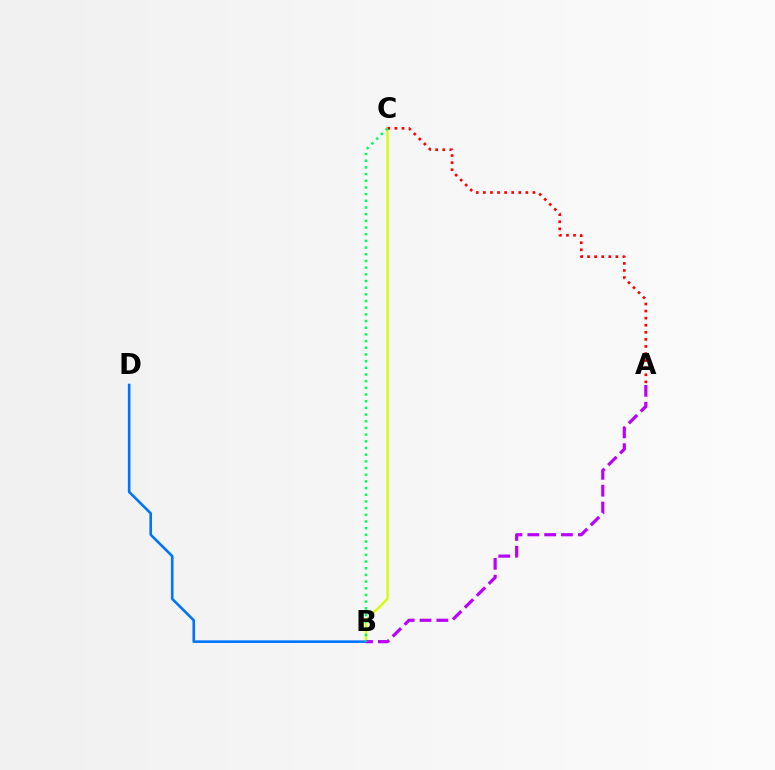{('B', 'C'): [{'color': '#d1ff00', 'line_style': 'solid', 'thickness': 1.68}, {'color': '#00ff5c', 'line_style': 'dotted', 'thickness': 1.82}], ('A', 'C'): [{'color': '#ff0000', 'line_style': 'dotted', 'thickness': 1.92}], ('B', 'D'): [{'color': '#0074ff', 'line_style': 'solid', 'thickness': 1.88}], ('A', 'B'): [{'color': '#b900ff', 'line_style': 'dashed', 'thickness': 2.29}]}